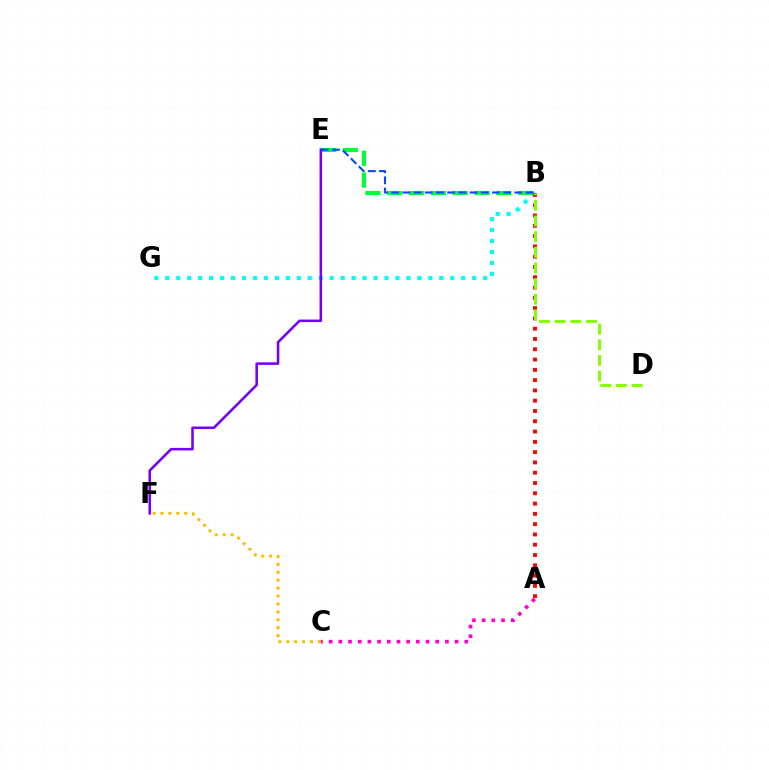{('B', 'G'): [{'color': '#00fff6', 'line_style': 'dotted', 'thickness': 2.98}], ('A', 'C'): [{'color': '#ff00cf', 'line_style': 'dotted', 'thickness': 2.63}], ('A', 'B'): [{'color': '#ff0000', 'line_style': 'dotted', 'thickness': 2.8}], ('B', 'E'): [{'color': '#00ff39', 'line_style': 'dashed', 'thickness': 2.96}, {'color': '#004bff', 'line_style': 'dashed', 'thickness': 1.52}], ('B', 'D'): [{'color': '#84ff00', 'line_style': 'dashed', 'thickness': 2.13}], ('E', 'F'): [{'color': '#7200ff', 'line_style': 'solid', 'thickness': 1.84}], ('C', 'F'): [{'color': '#ffbd00', 'line_style': 'dotted', 'thickness': 2.15}]}